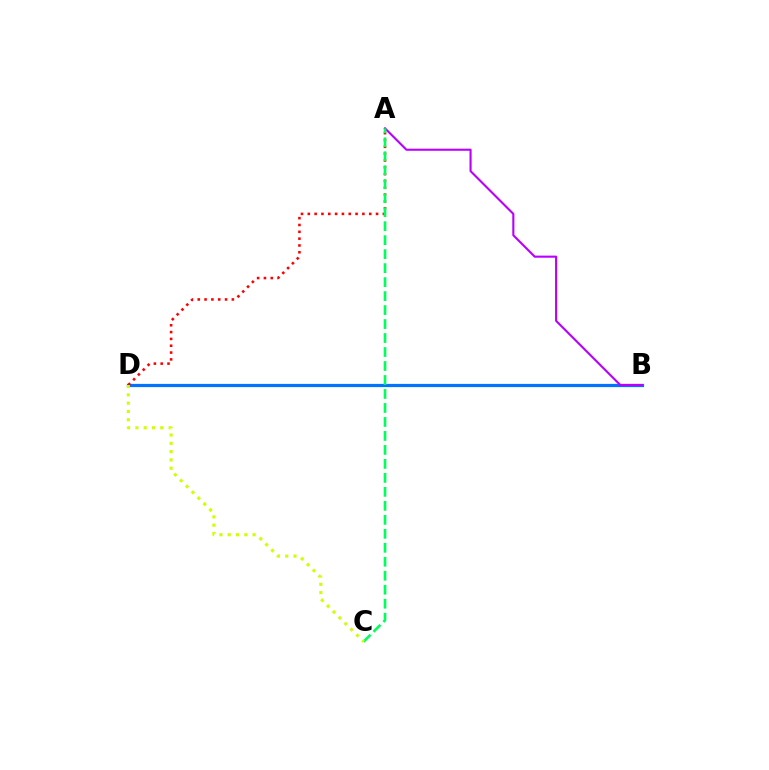{('B', 'D'): [{'color': '#0074ff', 'line_style': 'solid', 'thickness': 2.32}], ('A', 'D'): [{'color': '#ff0000', 'line_style': 'dotted', 'thickness': 1.85}], ('A', 'B'): [{'color': '#b900ff', 'line_style': 'solid', 'thickness': 1.51}], ('A', 'C'): [{'color': '#00ff5c', 'line_style': 'dashed', 'thickness': 1.9}], ('C', 'D'): [{'color': '#d1ff00', 'line_style': 'dotted', 'thickness': 2.25}]}